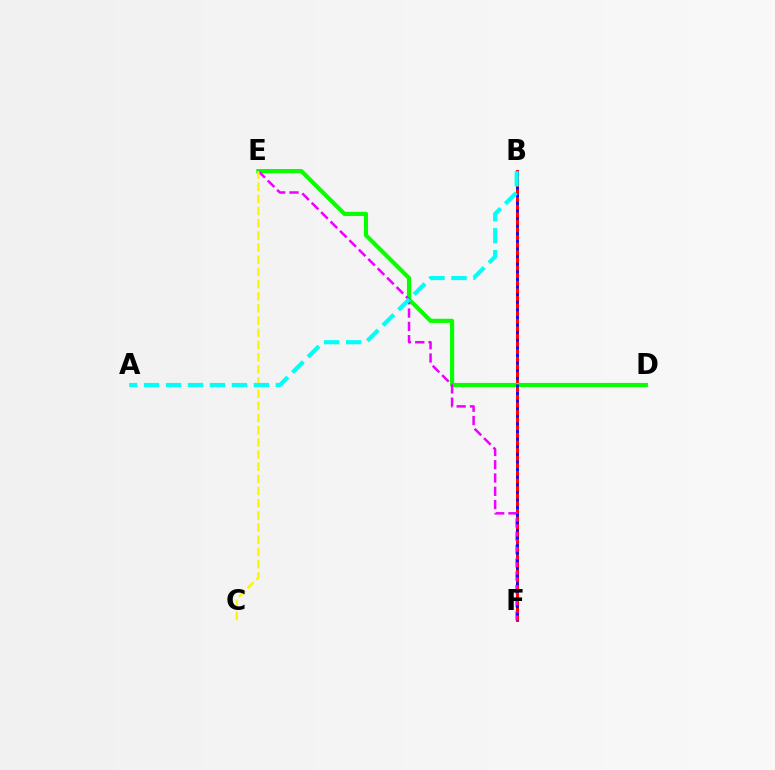{('B', 'F'): [{'color': '#ff0000', 'line_style': 'solid', 'thickness': 2.13}, {'color': '#0010ff', 'line_style': 'dotted', 'thickness': 2.07}], ('D', 'E'): [{'color': '#08ff00', 'line_style': 'solid', 'thickness': 2.99}], ('E', 'F'): [{'color': '#ee00ff', 'line_style': 'dashed', 'thickness': 1.81}], ('C', 'E'): [{'color': '#fcf500', 'line_style': 'dashed', 'thickness': 1.65}], ('A', 'B'): [{'color': '#00fff6', 'line_style': 'dashed', 'thickness': 2.98}]}